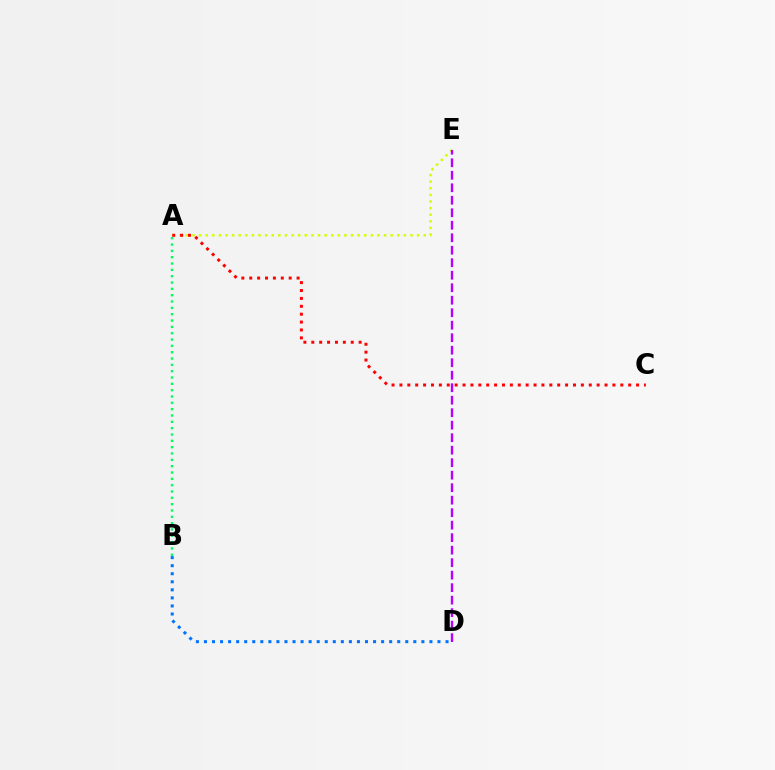{('B', 'D'): [{'color': '#0074ff', 'line_style': 'dotted', 'thickness': 2.19}], ('A', 'E'): [{'color': '#d1ff00', 'line_style': 'dotted', 'thickness': 1.8}], ('A', 'C'): [{'color': '#ff0000', 'line_style': 'dotted', 'thickness': 2.14}], ('D', 'E'): [{'color': '#b900ff', 'line_style': 'dashed', 'thickness': 1.7}], ('A', 'B'): [{'color': '#00ff5c', 'line_style': 'dotted', 'thickness': 1.72}]}